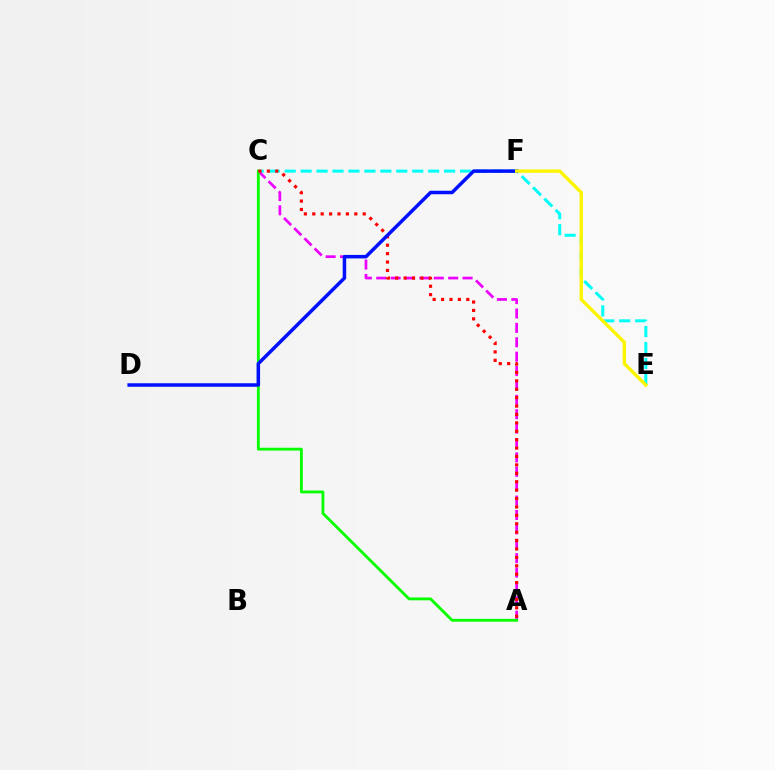{('C', 'E'): [{'color': '#00fff6', 'line_style': 'dashed', 'thickness': 2.17}], ('A', 'C'): [{'color': '#ee00ff', 'line_style': 'dashed', 'thickness': 1.96}, {'color': '#08ff00', 'line_style': 'solid', 'thickness': 2.04}, {'color': '#ff0000', 'line_style': 'dotted', 'thickness': 2.28}], ('D', 'F'): [{'color': '#0010ff', 'line_style': 'solid', 'thickness': 2.52}], ('E', 'F'): [{'color': '#fcf500', 'line_style': 'solid', 'thickness': 2.41}]}